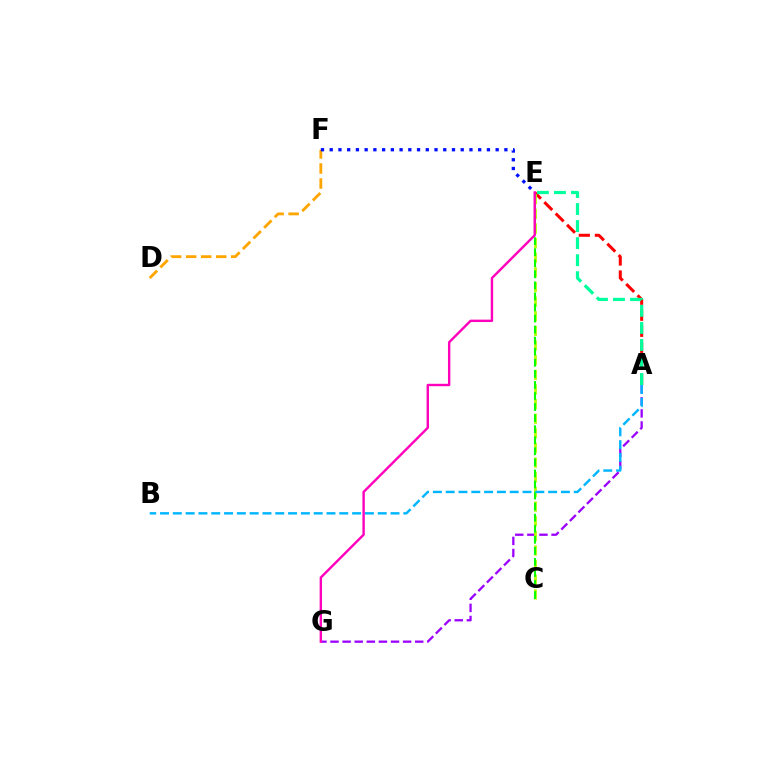{('A', 'G'): [{'color': '#9b00ff', 'line_style': 'dashed', 'thickness': 1.64}], ('A', 'E'): [{'color': '#ff0000', 'line_style': 'dashed', 'thickness': 2.18}, {'color': '#00ff9d', 'line_style': 'dashed', 'thickness': 2.32}], ('C', 'E'): [{'color': '#b3ff00', 'line_style': 'dashed', 'thickness': 1.99}, {'color': '#08ff00', 'line_style': 'dashed', 'thickness': 1.5}], ('D', 'F'): [{'color': '#ffa500', 'line_style': 'dashed', 'thickness': 2.04}], ('E', 'F'): [{'color': '#0010ff', 'line_style': 'dotted', 'thickness': 2.37}], ('A', 'B'): [{'color': '#00b5ff', 'line_style': 'dashed', 'thickness': 1.74}], ('E', 'G'): [{'color': '#ff00bd', 'line_style': 'solid', 'thickness': 1.73}]}